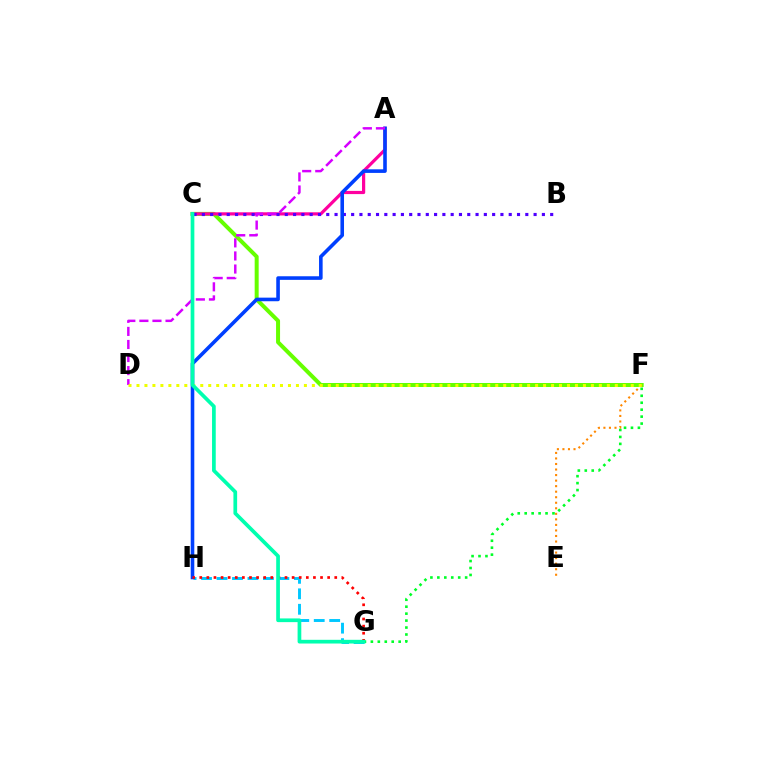{('C', 'F'): [{'color': '#66ff00', 'line_style': 'solid', 'thickness': 2.88}], ('A', 'C'): [{'color': '#ff00a0', 'line_style': 'solid', 'thickness': 2.3}], ('G', 'H'): [{'color': '#00c7ff', 'line_style': 'dashed', 'thickness': 2.1}, {'color': '#ff0000', 'line_style': 'dotted', 'thickness': 1.93}], ('F', 'G'): [{'color': '#00ff27', 'line_style': 'dotted', 'thickness': 1.89}], ('B', 'C'): [{'color': '#4f00ff', 'line_style': 'dotted', 'thickness': 2.25}], ('A', 'H'): [{'color': '#003fff', 'line_style': 'solid', 'thickness': 2.59}], ('E', 'F'): [{'color': '#ff8800', 'line_style': 'dotted', 'thickness': 1.5}], ('A', 'D'): [{'color': '#d600ff', 'line_style': 'dashed', 'thickness': 1.78}], ('D', 'F'): [{'color': '#eeff00', 'line_style': 'dotted', 'thickness': 2.17}], ('C', 'G'): [{'color': '#00ffaf', 'line_style': 'solid', 'thickness': 2.67}]}